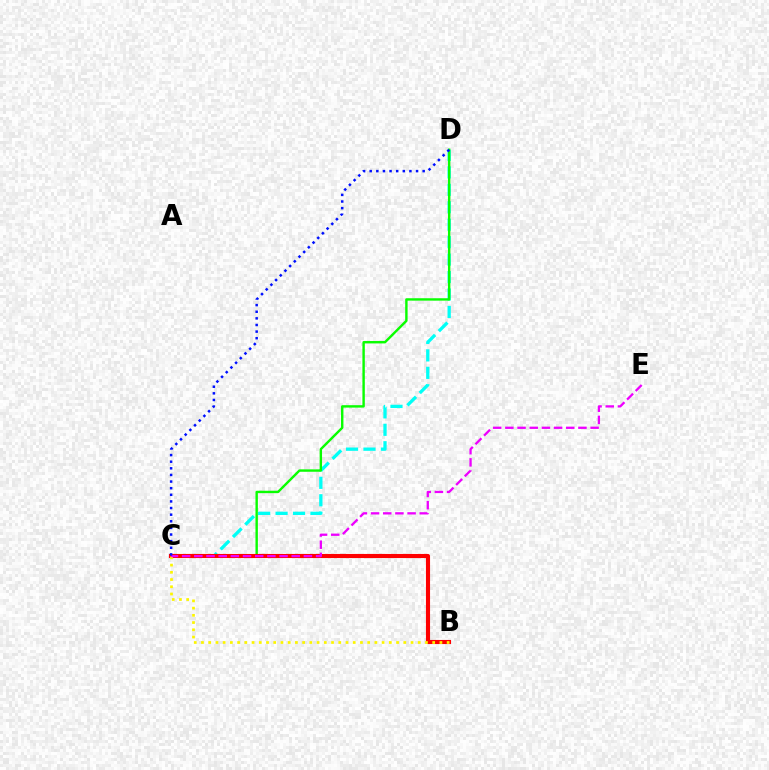{('C', 'D'): [{'color': '#00fff6', 'line_style': 'dashed', 'thickness': 2.37}, {'color': '#08ff00', 'line_style': 'solid', 'thickness': 1.73}, {'color': '#0010ff', 'line_style': 'dotted', 'thickness': 1.8}], ('B', 'C'): [{'color': '#ff0000', 'line_style': 'solid', 'thickness': 2.95}, {'color': '#fcf500', 'line_style': 'dotted', 'thickness': 1.96}], ('C', 'E'): [{'color': '#ee00ff', 'line_style': 'dashed', 'thickness': 1.65}]}